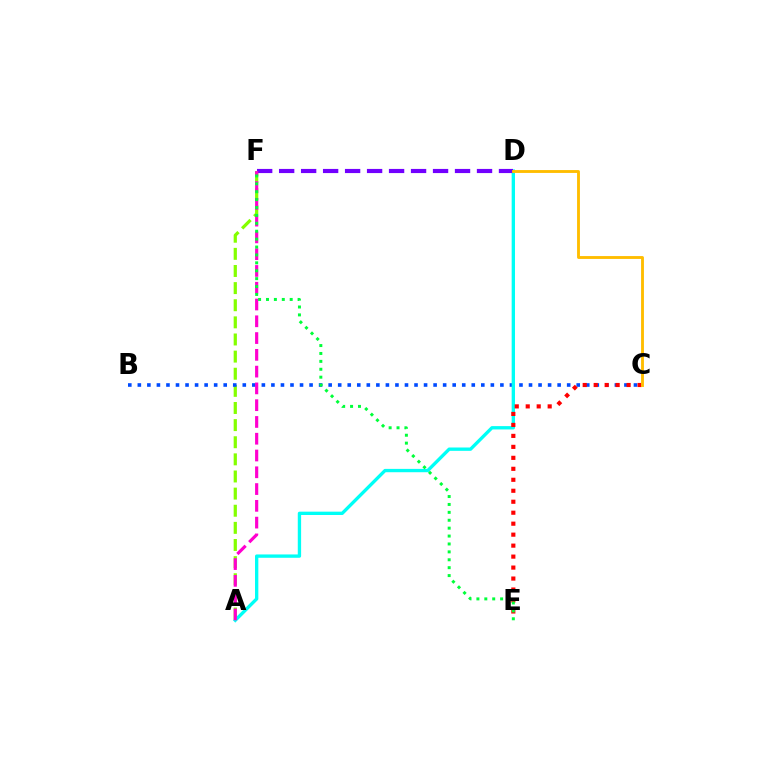{('A', 'F'): [{'color': '#84ff00', 'line_style': 'dashed', 'thickness': 2.33}, {'color': '#ff00cf', 'line_style': 'dashed', 'thickness': 2.28}], ('B', 'C'): [{'color': '#004bff', 'line_style': 'dotted', 'thickness': 2.59}], ('A', 'D'): [{'color': '#00fff6', 'line_style': 'solid', 'thickness': 2.4}], ('D', 'F'): [{'color': '#7200ff', 'line_style': 'dashed', 'thickness': 2.99}], ('C', 'E'): [{'color': '#ff0000', 'line_style': 'dotted', 'thickness': 2.98}], ('C', 'D'): [{'color': '#ffbd00', 'line_style': 'solid', 'thickness': 2.07}], ('E', 'F'): [{'color': '#00ff39', 'line_style': 'dotted', 'thickness': 2.15}]}